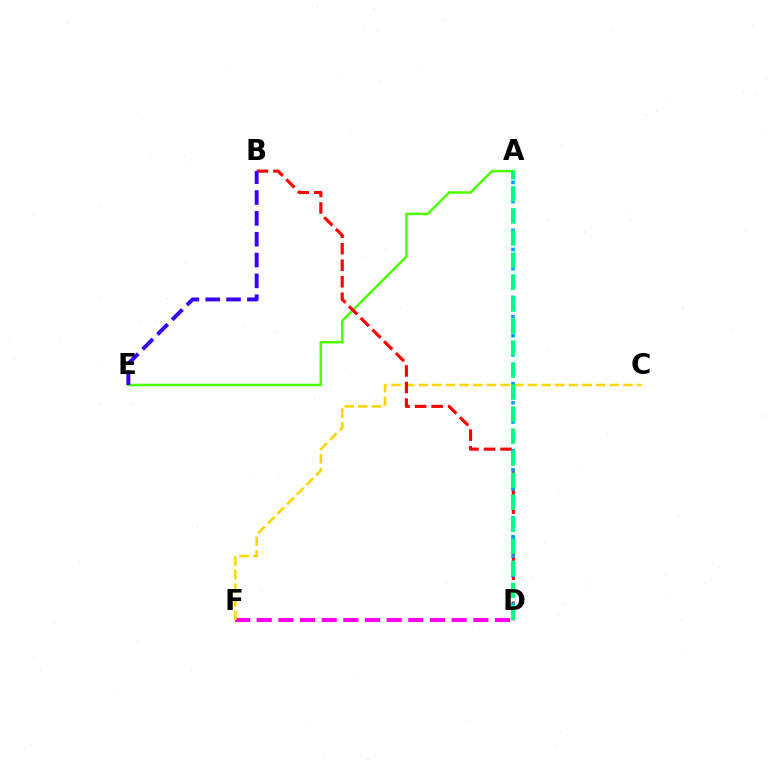{('D', 'F'): [{'color': '#ff00ed', 'line_style': 'dashed', 'thickness': 2.94}], ('A', 'E'): [{'color': '#4fff00', 'line_style': 'solid', 'thickness': 1.81}], ('C', 'F'): [{'color': '#ffd500', 'line_style': 'dashed', 'thickness': 1.85}], ('B', 'D'): [{'color': '#ff0000', 'line_style': 'dashed', 'thickness': 2.25}], ('A', 'D'): [{'color': '#009eff', 'line_style': 'dotted', 'thickness': 2.6}, {'color': '#00ff86', 'line_style': 'dashed', 'thickness': 2.99}], ('B', 'E'): [{'color': '#3700ff', 'line_style': 'dashed', 'thickness': 2.83}]}